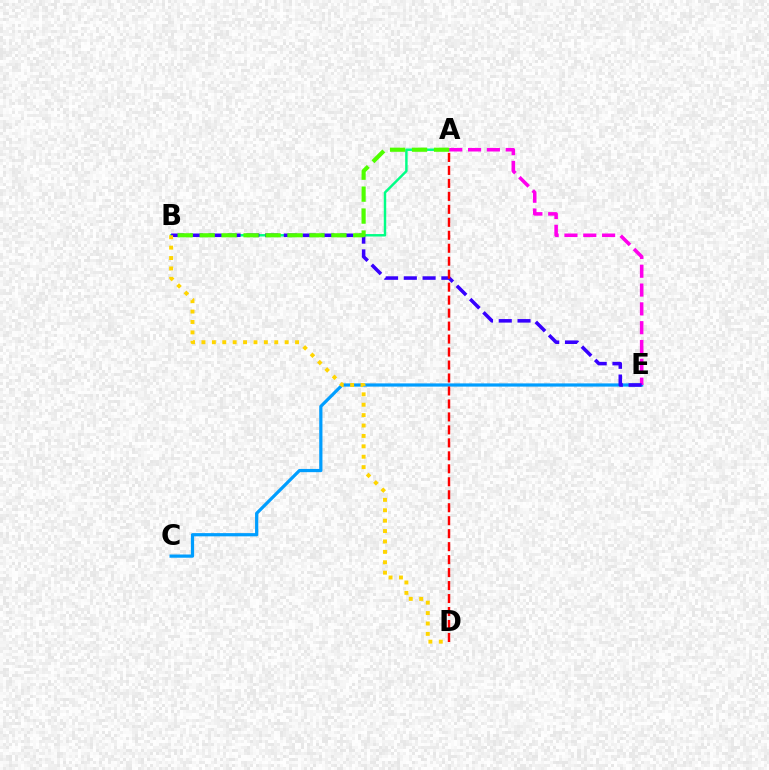{('C', 'E'): [{'color': '#009eff', 'line_style': 'solid', 'thickness': 2.31}], ('A', 'B'): [{'color': '#00ff86', 'line_style': 'solid', 'thickness': 1.76}, {'color': '#4fff00', 'line_style': 'dashed', 'thickness': 2.98}], ('A', 'E'): [{'color': '#ff00ed', 'line_style': 'dashed', 'thickness': 2.56}], ('B', 'E'): [{'color': '#3700ff', 'line_style': 'dashed', 'thickness': 2.55}], ('B', 'D'): [{'color': '#ffd500', 'line_style': 'dotted', 'thickness': 2.83}], ('A', 'D'): [{'color': '#ff0000', 'line_style': 'dashed', 'thickness': 1.76}]}